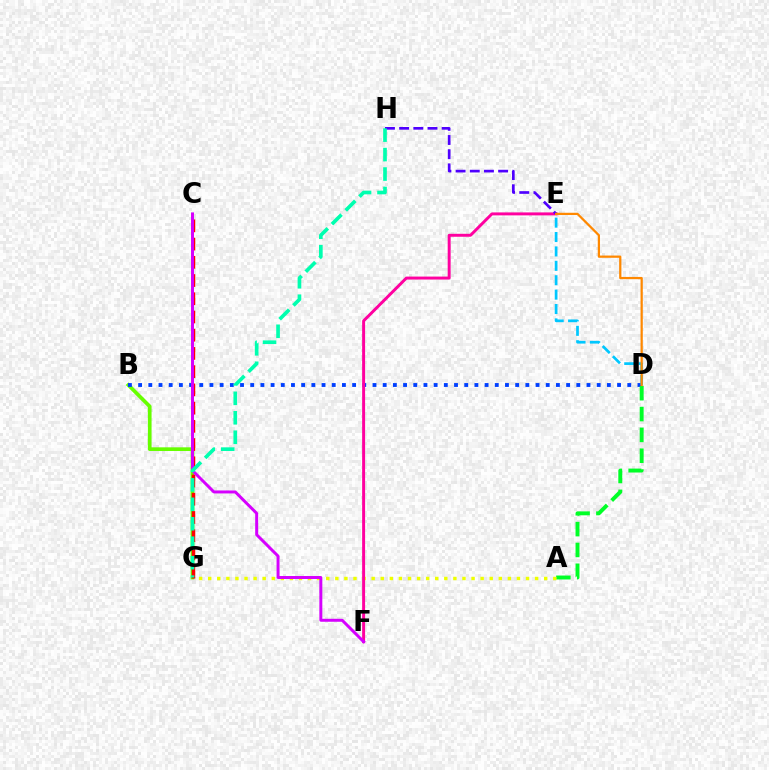{('B', 'G'): [{'color': '#66ff00', 'line_style': 'solid', 'thickness': 2.65}], ('B', 'D'): [{'color': '#003fff', 'line_style': 'dotted', 'thickness': 2.77}], ('A', 'D'): [{'color': '#00ff27', 'line_style': 'dashed', 'thickness': 2.83}], ('A', 'G'): [{'color': '#eeff00', 'line_style': 'dotted', 'thickness': 2.47}], ('E', 'F'): [{'color': '#ff00a0', 'line_style': 'solid', 'thickness': 2.13}], ('C', 'G'): [{'color': '#ff0000', 'line_style': 'dashed', 'thickness': 2.48}], ('C', 'F'): [{'color': '#d600ff', 'line_style': 'solid', 'thickness': 2.14}], ('E', 'H'): [{'color': '#4f00ff', 'line_style': 'dashed', 'thickness': 1.93}], ('G', 'H'): [{'color': '#00ffaf', 'line_style': 'dashed', 'thickness': 2.64}], ('D', 'E'): [{'color': '#00c7ff', 'line_style': 'dashed', 'thickness': 1.96}, {'color': '#ff8800', 'line_style': 'solid', 'thickness': 1.61}]}